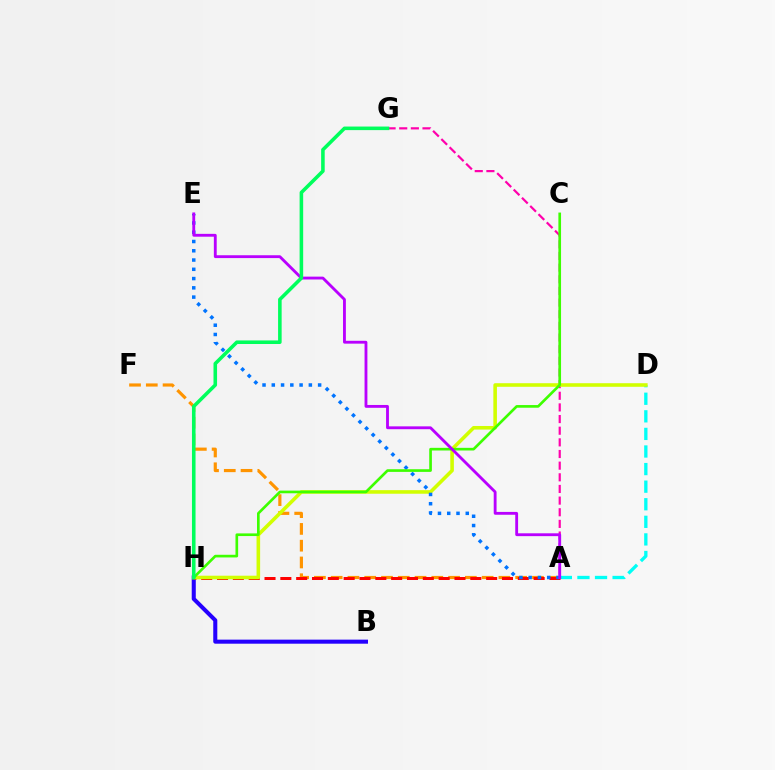{('B', 'H'): [{'color': '#2500ff', 'line_style': 'solid', 'thickness': 2.92}], ('A', 'G'): [{'color': '#ff00ac', 'line_style': 'dashed', 'thickness': 1.58}], ('A', 'D'): [{'color': '#00fff6', 'line_style': 'dashed', 'thickness': 2.39}], ('A', 'F'): [{'color': '#ff9400', 'line_style': 'dashed', 'thickness': 2.28}], ('A', 'H'): [{'color': '#ff0000', 'line_style': 'dashed', 'thickness': 2.15}], ('D', 'H'): [{'color': '#d1ff00', 'line_style': 'solid', 'thickness': 2.58}], ('A', 'E'): [{'color': '#0074ff', 'line_style': 'dotted', 'thickness': 2.52}, {'color': '#b900ff', 'line_style': 'solid', 'thickness': 2.05}], ('C', 'H'): [{'color': '#3dff00', 'line_style': 'solid', 'thickness': 1.91}], ('G', 'H'): [{'color': '#00ff5c', 'line_style': 'solid', 'thickness': 2.57}]}